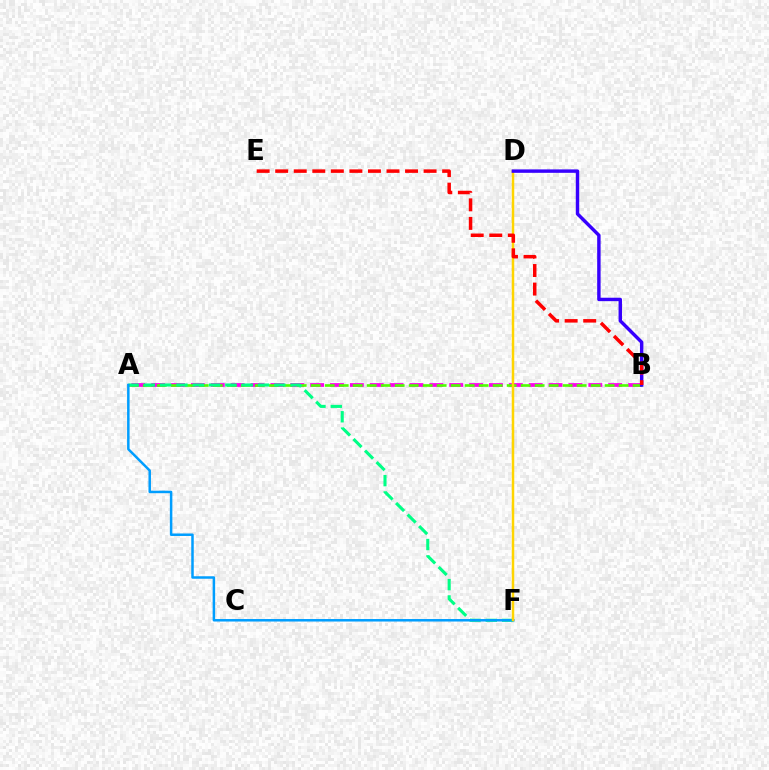{('A', 'B'): [{'color': '#ff00ed', 'line_style': 'dashed', 'thickness': 2.7}, {'color': '#4fff00', 'line_style': 'dashed', 'thickness': 1.9}], ('A', 'F'): [{'color': '#00ff86', 'line_style': 'dashed', 'thickness': 2.22}, {'color': '#009eff', 'line_style': 'solid', 'thickness': 1.8}], ('D', 'F'): [{'color': '#ffd500', 'line_style': 'solid', 'thickness': 1.79}], ('B', 'D'): [{'color': '#3700ff', 'line_style': 'solid', 'thickness': 2.47}], ('B', 'E'): [{'color': '#ff0000', 'line_style': 'dashed', 'thickness': 2.52}]}